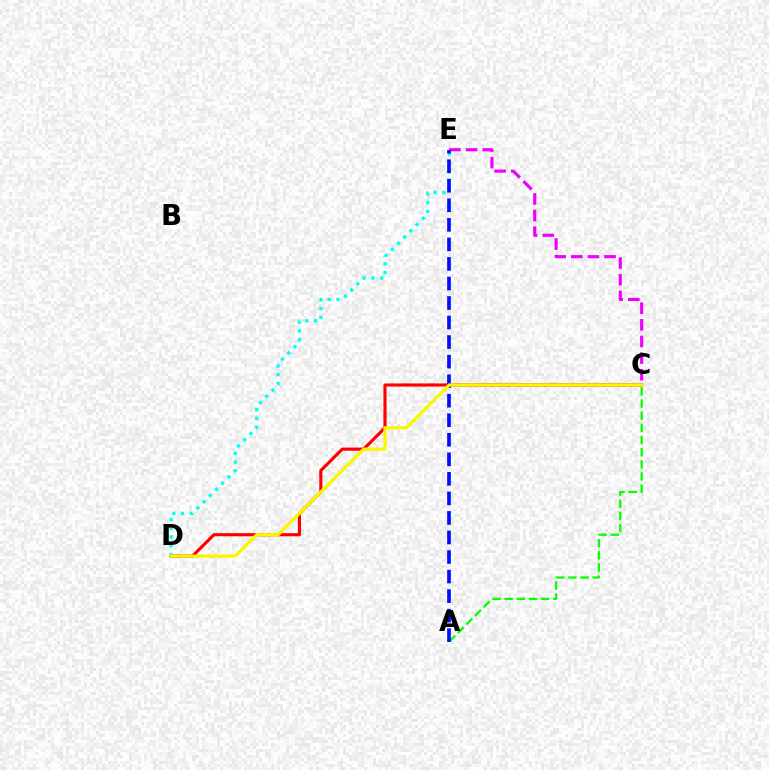{('C', 'D'): [{'color': '#ff0000', 'line_style': 'solid', 'thickness': 2.25}, {'color': '#fcf500', 'line_style': 'solid', 'thickness': 2.33}], ('D', 'E'): [{'color': '#00fff6', 'line_style': 'dotted', 'thickness': 2.38}], ('C', 'E'): [{'color': '#ee00ff', 'line_style': 'dashed', 'thickness': 2.26}], ('A', 'C'): [{'color': '#08ff00', 'line_style': 'dashed', 'thickness': 1.65}], ('A', 'E'): [{'color': '#0010ff', 'line_style': 'dashed', 'thickness': 2.65}]}